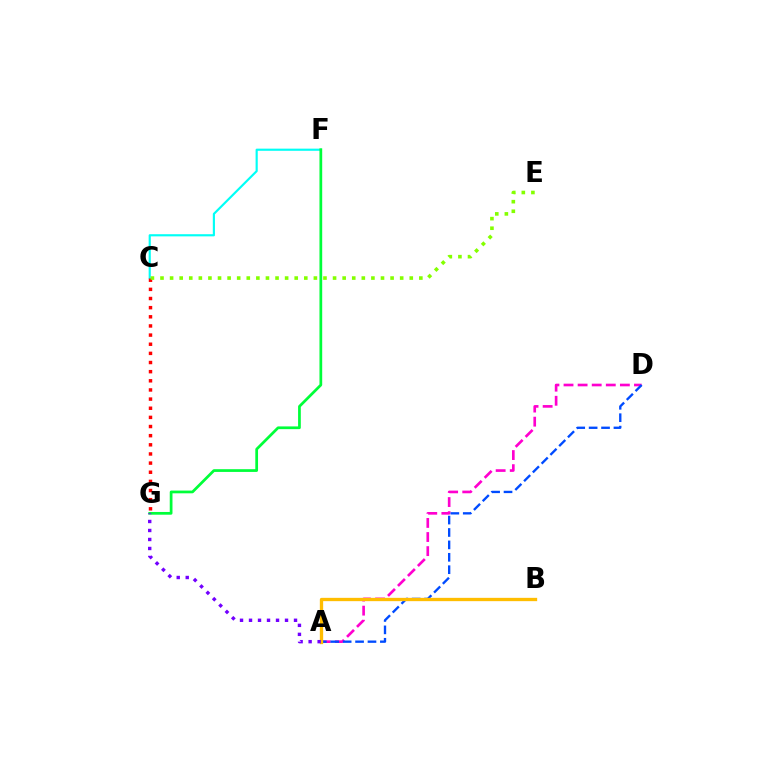{('A', 'D'): [{'color': '#ff00cf', 'line_style': 'dashed', 'thickness': 1.91}, {'color': '#004bff', 'line_style': 'dashed', 'thickness': 1.69}], ('C', 'F'): [{'color': '#00fff6', 'line_style': 'solid', 'thickness': 1.55}], ('A', 'B'): [{'color': '#ffbd00', 'line_style': 'solid', 'thickness': 2.38}], ('F', 'G'): [{'color': '#00ff39', 'line_style': 'solid', 'thickness': 1.97}], ('C', 'G'): [{'color': '#ff0000', 'line_style': 'dotted', 'thickness': 2.48}], ('C', 'E'): [{'color': '#84ff00', 'line_style': 'dotted', 'thickness': 2.6}], ('A', 'G'): [{'color': '#7200ff', 'line_style': 'dotted', 'thickness': 2.45}]}